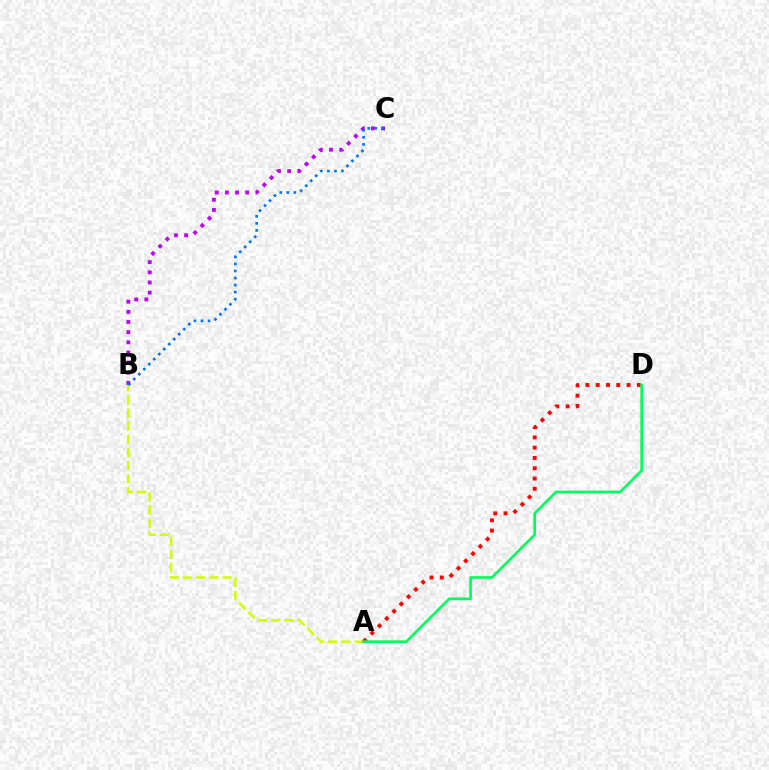{('B', 'C'): [{'color': '#b900ff', 'line_style': 'dotted', 'thickness': 2.76}, {'color': '#0074ff', 'line_style': 'dotted', 'thickness': 1.92}], ('A', 'B'): [{'color': '#d1ff00', 'line_style': 'dashed', 'thickness': 1.79}], ('A', 'D'): [{'color': '#ff0000', 'line_style': 'dotted', 'thickness': 2.79}, {'color': '#00ff5c', 'line_style': 'solid', 'thickness': 1.92}]}